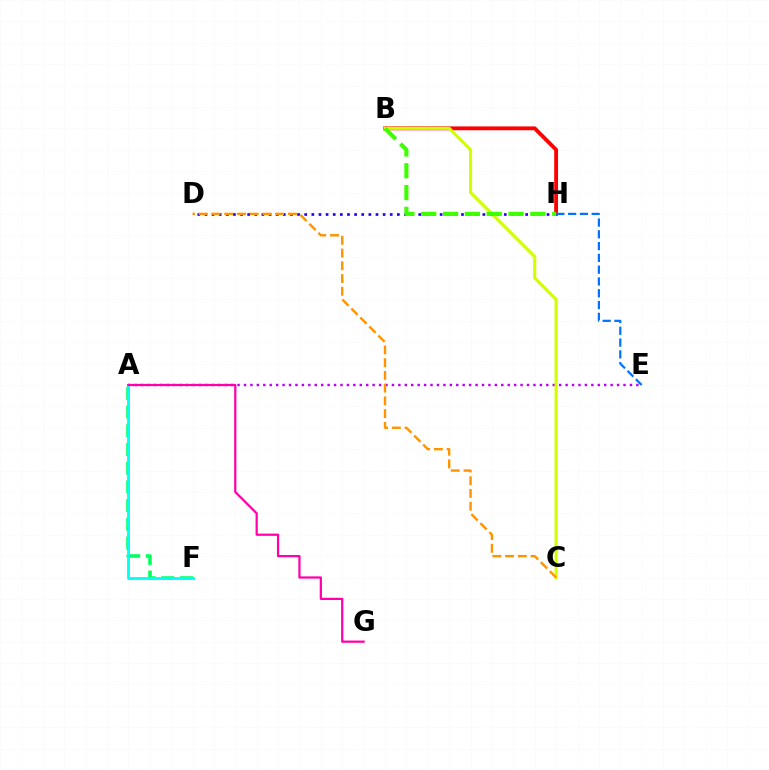{('A', 'E'): [{'color': '#b900ff', 'line_style': 'dotted', 'thickness': 1.75}], ('B', 'H'): [{'color': '#ff0000', 'line_style': 'solid', 'thickness': 2.77}, {'color': '#3dff00', 'line_style': 'dashed', 'thickness': 2.97}], ('B', 'C'): [{'color': '#d1ff00', 'line_style': 'solid', 'thickness': 2.24}], ('A', 'F'): [{'color': '#00ff5c', 'line_style': 'dashed', 'thickness': 2.54}, {'color': '#00fff6', 'line_style': 'solid', 'thickness': 2.04}], ('D', 'H'): [{'color': '#2500ff', 'line_style': 'dotted', 'thickness': 1.94}], ('E', 'H'): [{'color': '#0074ff', 'line_style': 'dashed', 'thickness': 1.6}], ('A', 'G'): [{'color': '#ff00ac', 'line_style': 'solid', 'thickness': 1.61}], ('C', 'D'): [{'color': '#ff9400', 'line_style': 'dashed', 'thickness': 1.73}]}